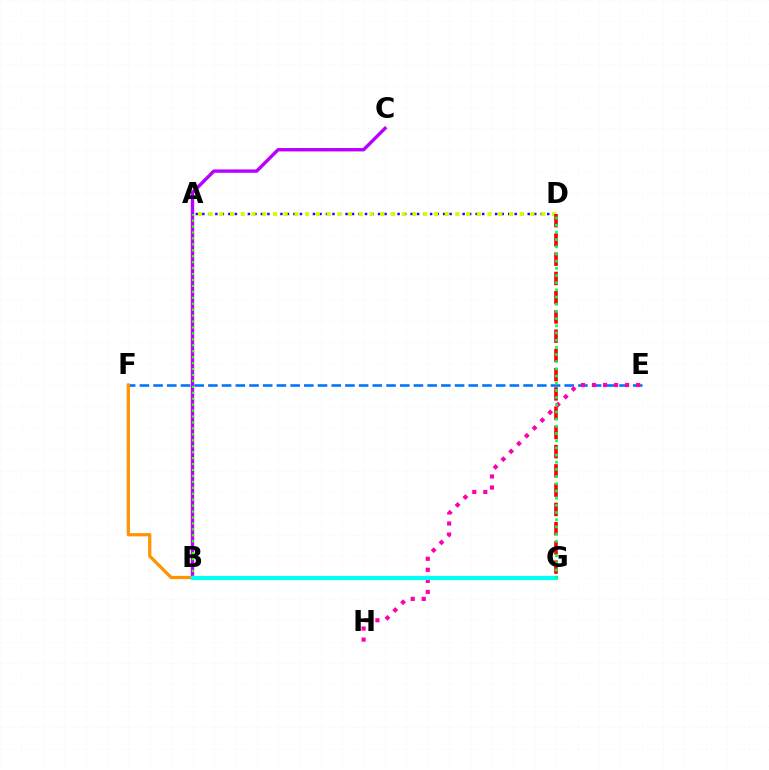{('E', 'F'): [{'color': '#0074ff', 'line_style': 'dashed', 'thickness': 1.86}], ('A', 'D'): [{'color': '#2500ff', 'line_style': 'dotted', 'thickness': 1.77}, {'color': '#d1ff00', 'line_style': 'dotted', 'thickness': 2.92}], ('B', 'C'): [{'color': '#b900ff', 'line_style': 'solid', 'thickness': 2.44}], ('E', 'H'): [{'color': '#ff00ac', 'line_style': 'dotted', 'thickness': 3.0}], ('A', 'B'): [{'color': '#3dff00', 'line_style': 'dotted', 'thickness': 1.61}], ('B', 'F'): [{'color': '#ff9400', 'line_style': 'solid', 'thickness': 2.32}], ('D', 'G'): [{'color': '#ff0000', 'line_style': 'dashed', 'thickness': 2.61}, {'color': '#00ff5c', 'line_style': 'dotted', 'thickness': 1.95}], ('B', 'G'): [{'color': '#00fff6', 'line_style': 'solid', 'thickness': 2.98}]}